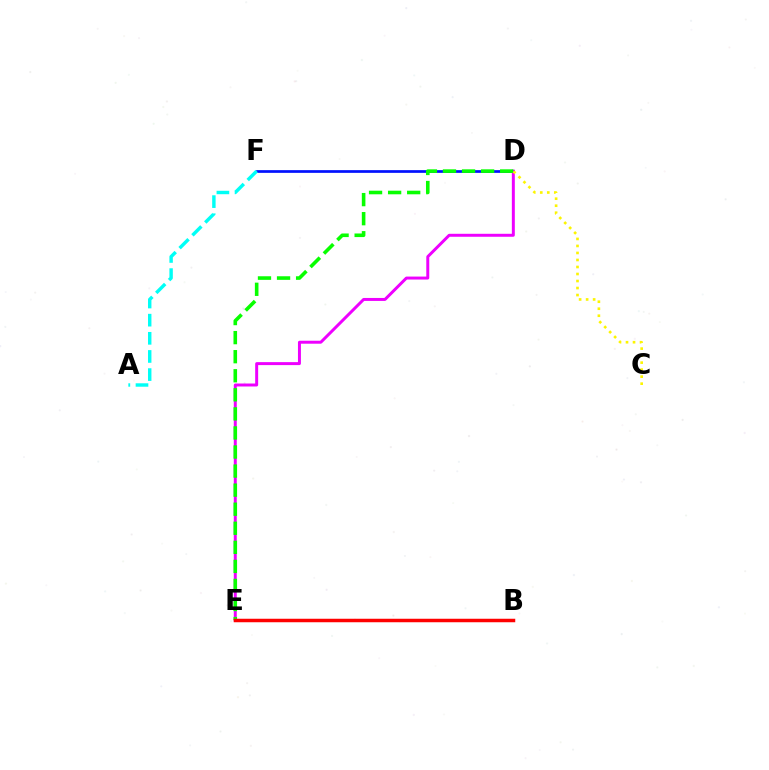{('D', 'F'): [{'color': '#0010ff', 'line_style': 'solid', 'thickness': 1.95}], ('D', 'E'): [{'color': '#ee00ff', 'line_style': 'solid', 'thickness': 2.14}, {'color': '#08ff00', 'line_style': 'dashed', 'thickness': 2.59}], ('C', 'D'): [{'color': '#fcf500', 'line_style': 'dotted', 'thickness': 1.91}], ('B', 'E'): [{'color': '#ff0000', 'line_style': 'solid', 'thickness': 2.52}], ('A', 'F'): [{'color': '#00fff6', 'line_style': 'dashed', 'thickness': 2.46}]}